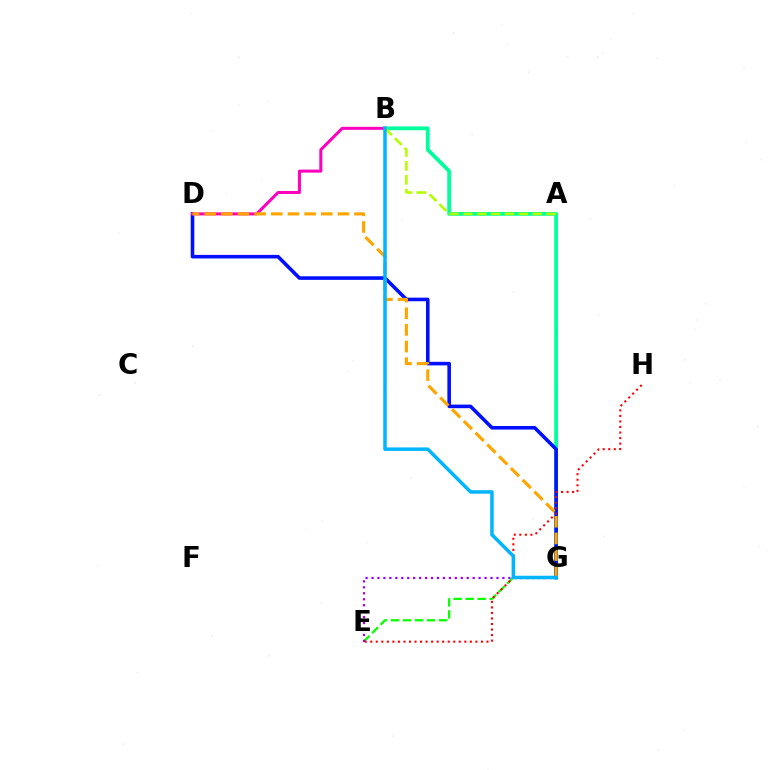{('B', 'G'): [{'color': '#00ff9d', 'line_style': 'solid', 'thickness': 2.73}, {'color': '#00b5ff', 'line_style': 'solid', 'thickness': 2.52}], ('D', 'G'): [{'color': '#0010ff', 'line_style': 'solid', 'thickness': 2.58}, {'color': '#ffa500', 'line_style': 'dashed', 'thickness': 2.26}], ('A', 'B'): [{'color': '#b3ff00', 'line_style': 'dashed', 'thickness': 1.88}], ('E', 'G'): [{'color': '#08ff00', 'line_style': 'dashed', 'thickness': 1.63}, {'color': '#9b00ff', 'line_style': 'dotted', 'thickness': 1.62}], ('B', 'D'): [{'color': '#ff00bd', 'line_style': 'solid', 'thickness': 2.18}], ('E', 'H'): [{'color': '#ff0000', 'line_style': 'dotted', 'thickness': 1.5}]}